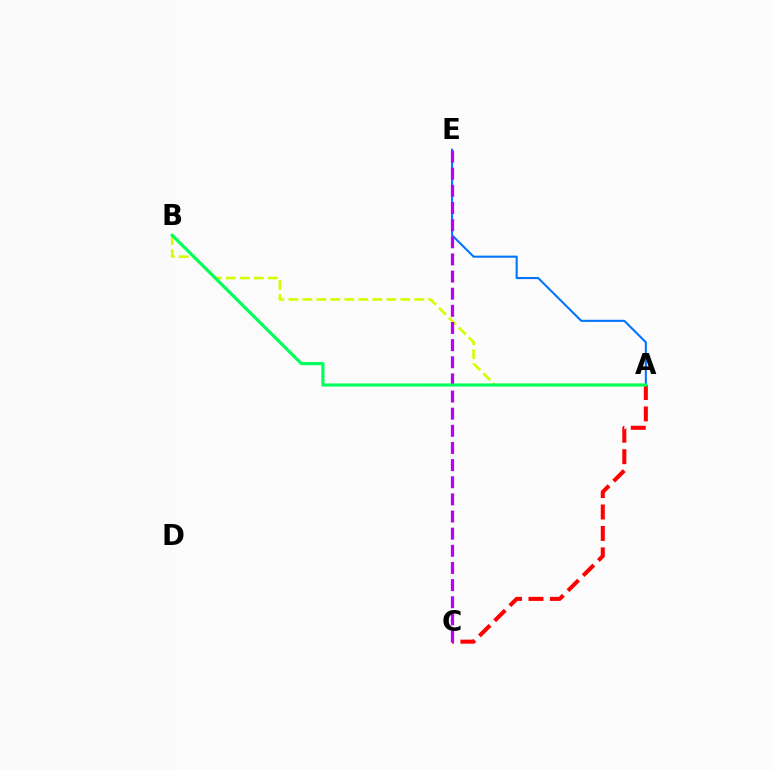{('A', 'E'): [{'color': '#0074ff', 'line_style': 'solid', 'thickness': 1.5}], ('A', 'B'): [{'color': '#d1ff00', 'line_style': 'dashed', 'thickness': 1.9}, {'color': '#00ff5c', 'line_style': 'solid', 'thickness': 2.26}], ('A', 'C'): [{'color': '#ff0000', 'line_style': 'dashed', 'thickness': 2.91}], ('C', 'E'): [{'color': '#b900ff', 'line_style': 'dashed', 'thickness': 2.33}]}